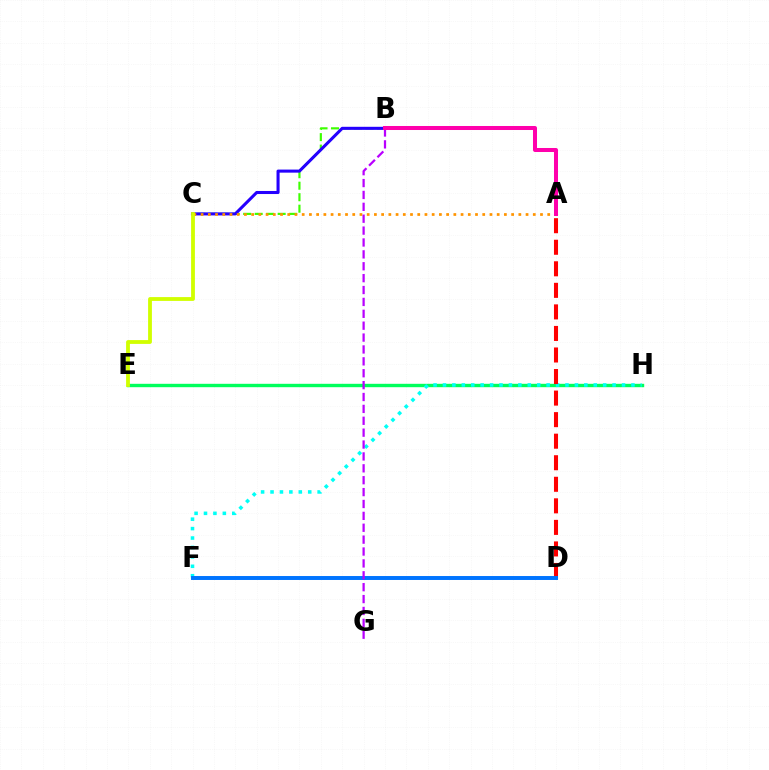{('B', 'C'): [{'color': '#3dff00', 'line_style': 'dashed', 'thickness': 1.56}, {'color': '#2500ff', 'line_style': 'solid', 'thickness': 2.21}], ('E', 'H'): [{'color': '#00ff5c', 'line_style': 'solid', 'thickness': 2.44}], ('F', 'H'): [{'color': '#00fff6', 'line_style': 'dotted', 'thickness': 2.56}], ('A', 'D'): [{'color': '#ff0000', 'line_style': 'dashed', 'thickness': 2.93}], ('A', 'C'): [{'color': '#ff9400', 'line_style': 'dotted', 'thickness': 1.96}], ('D', 'F'): [{'color': '#0074ff', 'line_style': 'solid', 'thickness': 2.84}], ('B', 'G'): [{'color': '#b900ff', 'line_style': 'dashed', 'thickness': 1.61}], ('C', 'E'): [{'color': '#d1ff00', 'line_style': 'solid', 'thickness': 2.75}], ('A', 'B'): [{'color': '#ff00ac', 'line_style': 'solid', 'thickness': 2.89}]}